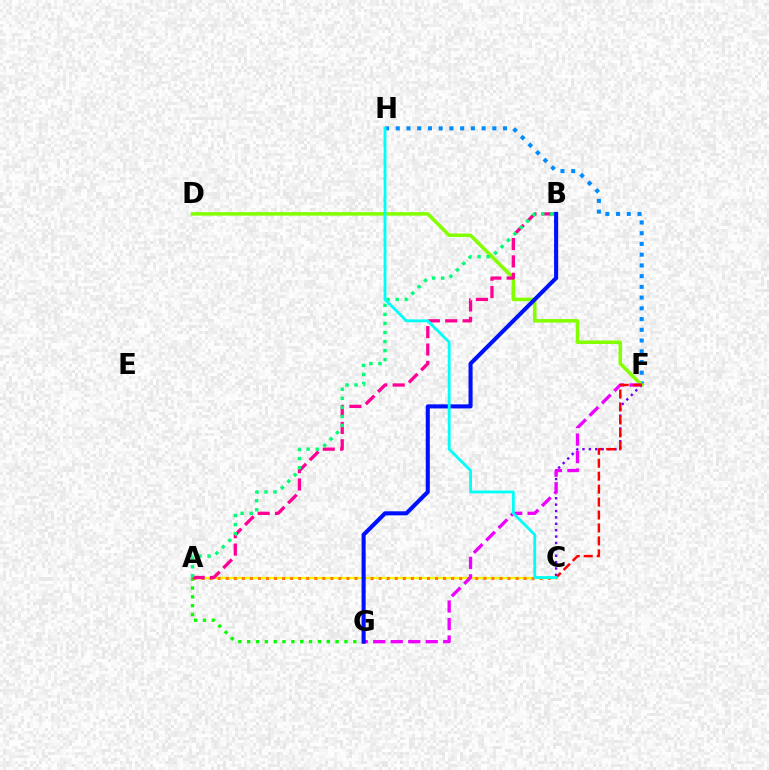{('A', 'C'): [{'color': '#fcf500', 'line_style': 'solid', 'thickness': 1.64}, {'color': '#ff7c00', 'line_style': 'dotted', 'thickness': 2.19}], ('F', 'H'): [{'color': '#008cff', 'line_style': 'dotted', 'thickness': 2.92}], ('D', 'F'): [{'color': '#84ff00', 'line_style': 'solid', 'thickness': 2.55}], ('A', 'G'): [{'color': '#08ff00', 'line_style': 'dotted', 'thickness': 2.4}], ('C', 'F'): [{'color': '#7200ff', 'line_style': 'dotted', 'thickness': 1.74}, {'color': '#ff0000', 'line_style': 'dashed', 'thickness': 1.76}], ('F', 'G'): [{'color': '#ee00ff', 'line_style': 'dashed', 'thickness': 2.38}], ('A', 'B'): [{'color': '#ff0094', 'line_style': 'dashed', 'thickness': 2.36}, {'color': '#00ff74', 'line_style': 'dotted', 'thickness': 2.46}], ('B', 'G'): [{'color': '#0010ff', 'line_style': 'solid', 'thickness': 2.93}], ('C', 'H'): [{'color': '#00fff6', 'line_style': 'solid', 'thickness': 2.03}]}